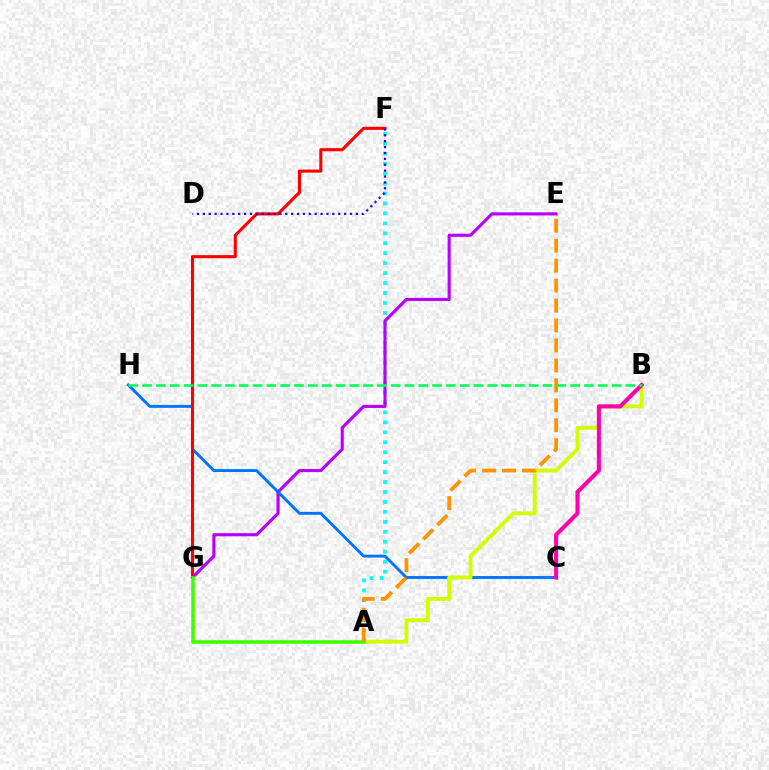{('A', 'F'): [{'color': '#00fff6', 'line_style': 'dotted', 'thickness': 2.7}], ('E', 'G'): [{'color': '#b900ff', 'line_style': 'solid', 'thickness': 2.25}], ('C', 'H'): [{'color': '#0074ff', 'line_style': 'solid', 'thickness': 2.09}], ('F', 'G'): [{'color': '#ff0000', 'line_style': 'solid', 'thickness': 2.22}], ('D', 'F'): [{'color': '#2500ff', 'line_style': 'dotted', 'thickness': 1.6}], ('A', 'B'): [{'color': '#d1ff00', 'line_style': 'solid', 'thickness': 2.79}], ('B', 'C'): [{'color': '#ff00ac', 'line_style': 'solid', 'thickness': 2.93}], ('A', 'G'): [{'color': '#3dff00', 'line_style': 'solid', 'thickness': 2.55}], ('A', 'E'): [{'color': '#ff9400', 'line_style': 'dashed', 'thickness': 2.71}], ('B', 'H'): [{'color': '#00ff5c', 'line_style': 'dashed', 'thickness': 1.88}]}